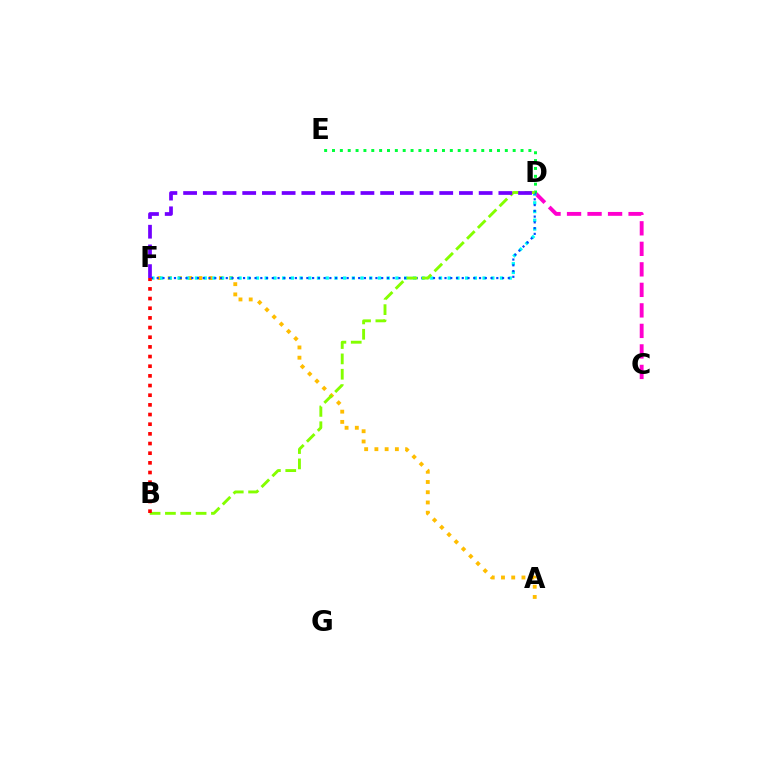{('A', 'F'): [{'color': '#ffbd00', 'line_style': 'dotted', 'thickness': 2.78}], ('C', 'D'): [{'color': '#ff00cf', 'line_style': 'dashed', 'thickness': 2.79}], ('D', 'F'): [{'color': '#00fff6', 'line_style': 'dotted', 'thickness': 2.37}, {'color': '#004bff', 'line_style': 'dotted', 'thickness': 1.56}, {'color': '#7200ff', 'line_style': 'dashed', 'thickness': 2.68}], ('D', 'E'): [{'color': '#00ff39', 'line_style': 'dotted', 'thickness': 2.13}], ('B', 'D'): [{'color': '#84ff00', 'line_style': 'dashed', 'thickness': 2.08}], ('B', 'F'): [{'color': '#ff0000', 'line_style': 'dotted', 'thickness': 2.63}]}